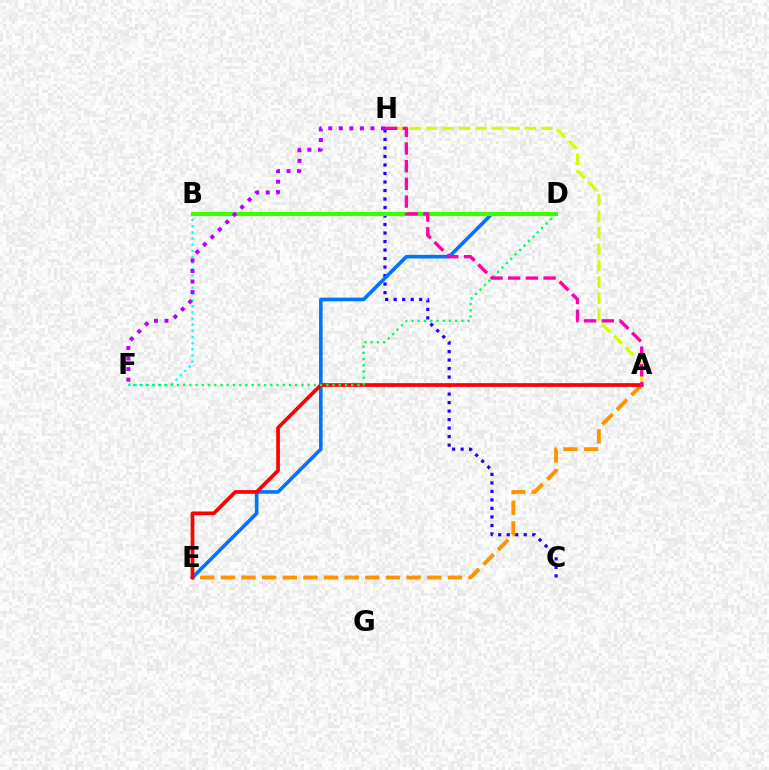{('A', 'H'): [{'color': '#d1ff00', 'line_style': 'dashed', 'thickness': 2.23}, {'color': '#ff00ac', 'line_style': 'dashed', 'thickness': 2.4}], ('C', 'H'): [{'color': '#2500ff', 'line_style': 'dotted', 'thickness': 2.31}], ('D', 'E'): [{'color': '#0074ff', 'line_style': 'solid', 'thickness': 2.6}], ('B', 'F'): [{'color': '#00fff6', 'line_style': 'dotted', 'thickness': 1.67}], ('A', 'E'): [{'color': '#ff9400', 'line_style': 'dashed', 'thickness': 2.8}, {'color': '#ff0000', 'line_style': 'solid', 'thickness': 2.66}], ('B', 'D'): [{'color': '#3dff00', 'line_style': 'solid', 'thickness': 2.99}], ('D', 'F'): [{'color': '#00ff5c', 'line_style': 'dotted', 'thickness': 1.69}], ('F', 'H'): [{'color': '#b900ff', 'line_style': 'dotted', 'thickness': 2.87}]}